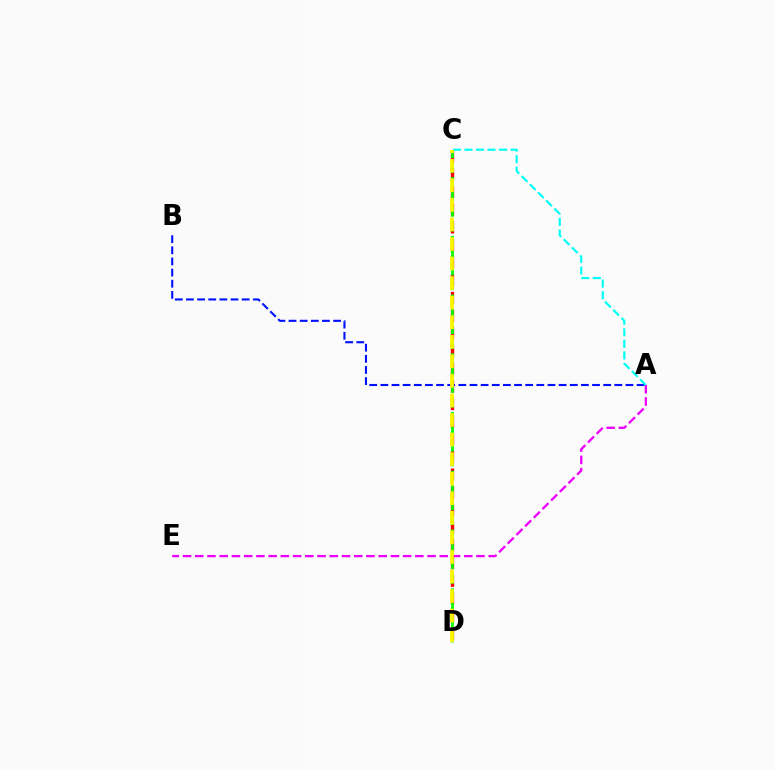{('A', 'E'): [{'color': '#ee00ff', 'line_style': 'dashed', 'thickness': 1.66}], ('A', 'B'): [{'color': '#0010ff', 'line_style': 'dashed', 'thickness': 1.51}], ('C', 'D'): [{'color': '#ff0000', 'line_style': 'dashed', 'thickness': 2.4}, {'color': '#08ff00', 'line_style': 'dashed', 'thickness': 1.99}, {'color': '#fcf500', 'line_style': 'dashed', 'thickness': 2.66}], ('A', 'C'): [{'color': '#00fff6', 'line_style': 'dashed', 'thickness': 1.57}]}